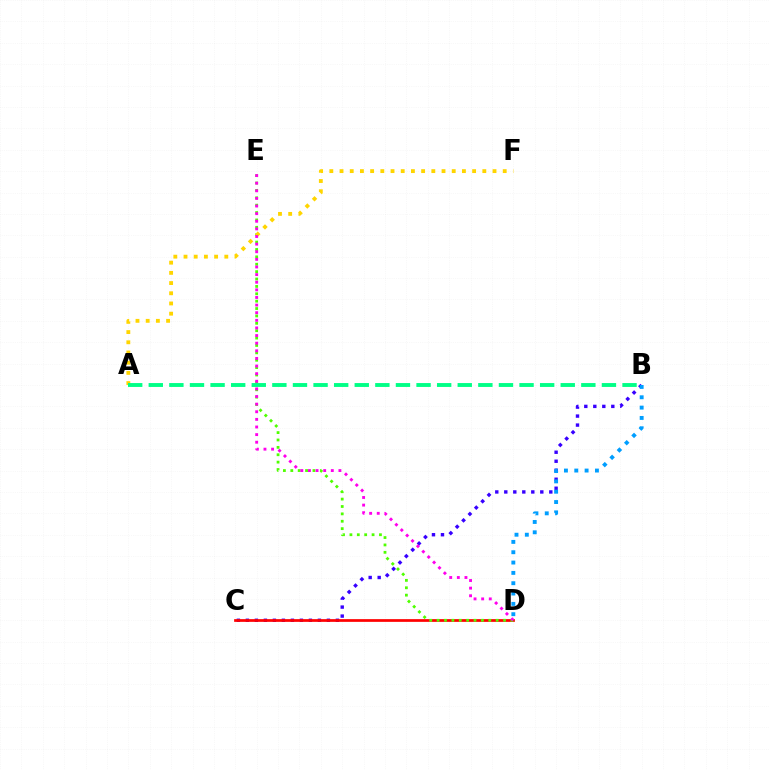{('B', 'C'): [{'color': '#3700ff', 'line_style': 'dotted', 'thickness': 2.45}], ('C', 'D'): [{'color': '#ff0000', 'line_style': 'solid', 'thickness': 1.96}], ('D', 'E'): [{'color': '#4fff00', 'line_style': 'dotted', 'thickness': 2.01}, {'color': '#ff00ed', 'line_style': 'dotted', 'thickness': 2.07}], ('A', 'F'): [{'color': '#ffd500', 'line_style': 'dotted', 'thickness': 2.77}], ('B', 'D'): [{'color': '#009eff', 'line_style': 'dotted', 'thickness': 2.81}], ('A', 'B'): [{'color': '#00ff86', 'line_style': 'dashed', 'thickness': 2.8}]}